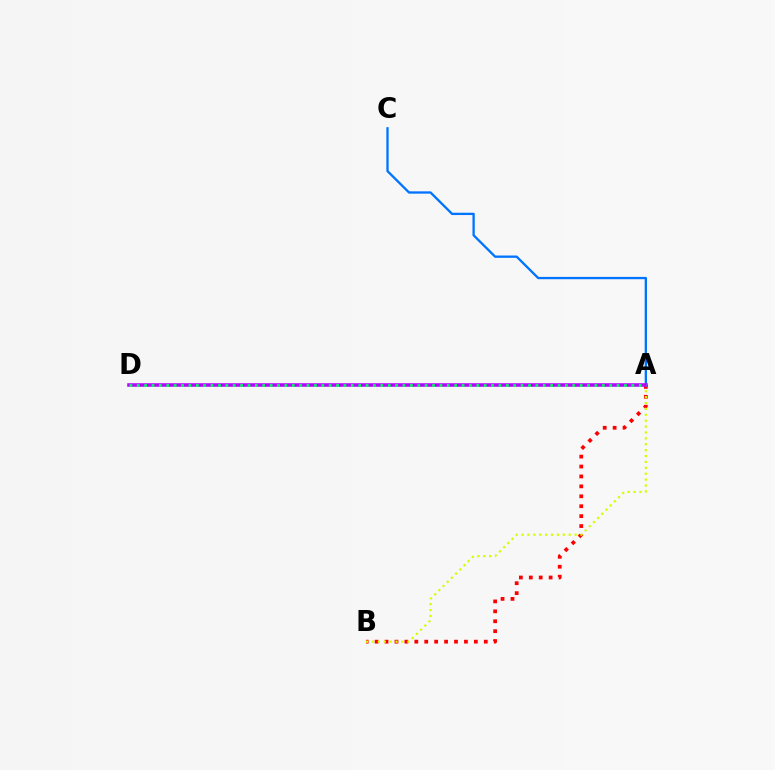{('A', 'B'): [{'color': '#ff0000', 'line_style': 'dotted', 'thickness': 2.7}, {'color': '#d1ff00', 'line_style': 'dotted', 'thickness': 1.6}], ('A', 'C'): [{'color': '#0074ff', 'line_style': 'solid', 'thickness': 1.67}], ('A', 'D'): [{'color': '#b900ff', 'line_style': 'solid', 'thickness': 2.56}, {'color': '#00ff5c', 'line_style': 'dotted', 'thickness': 2.01}]}